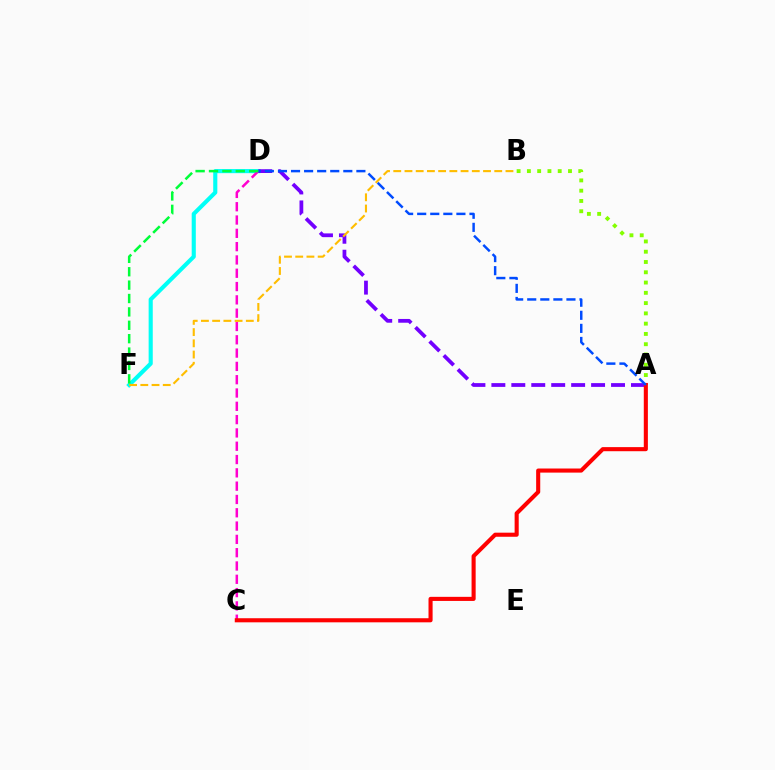{('D', 'F'): [{'color': '#00fff6', 'line_style': 'solid', 'thickness': 2.96}, {'color': '#00ff39', 'line_style': 'dashed', 'thickness': 1.82}], ('C', 'D'): [{'color': '#ff00cf', 'line_style': 'dashed', 'thickness': 1.81}], ('A', 'B'): [{'color': '#84ff00', 'line_style': 'dotted', 'thickness': 2.79}], ('A', 'D'): [{'color': '#7200ff', 'line_style': 'dashed', 'thickness': 2.71}, {'color': '#004bff', 'line_style': 'dashed', 'thickness': 1.78}], ('B', 'F'): [{'color': '#ffbd00', 'line_style': 'dashed', 'thickness': 1.52}], ('A', 'C'): [{'color': '#ff0000', 'line_style': 'solid', 'thickness': 2.94}]}